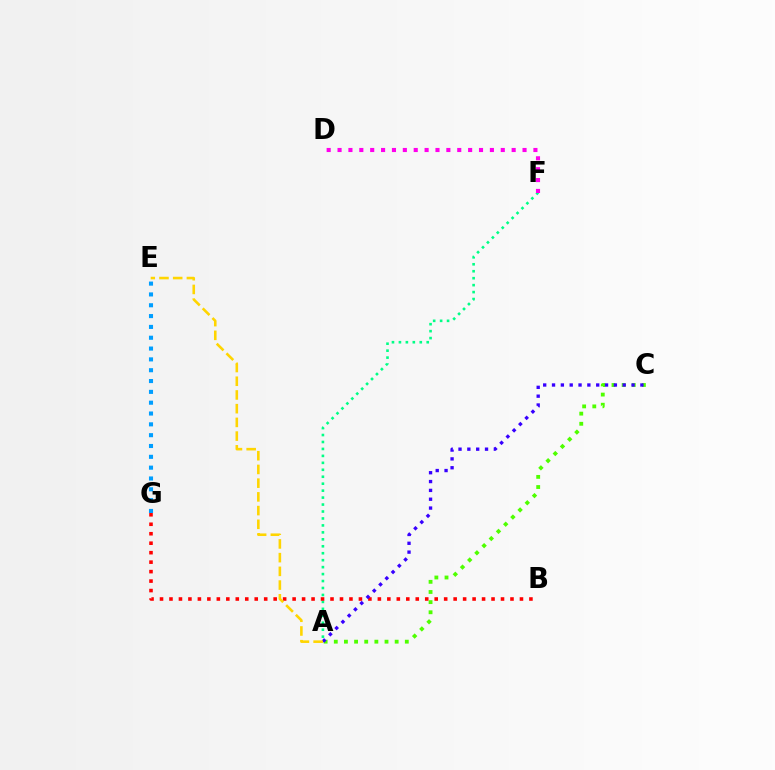{('A', 'F'): [{'color': '#00ff86', 'line_style': 'dotted', 'thickness': 1.89}], ('E', 'G'): [{'color': '#009eff', 'line_style': 'dotted', 'thickness': 2.94}], ('D', 'F'): [{'color': '#ff00ed', 'line_style': 'dotted', 'thickness': 2.96}], ('B', 'G'): [{'color': '#ff0000', 'line_style': 'dotted', 'thickness': 2.57}], ('A', 'C'): [{'color': '#4fff00', 'line_style': 'dotted', 'thickness': 2.76}, {'color': '#3700ff', 'line_style': 'dotted', 'thickness': 2.4}], ('A', 'E'): [{'color': '#ffd500', 'line_style': 'dashed', 'thickness': 1.86}]}